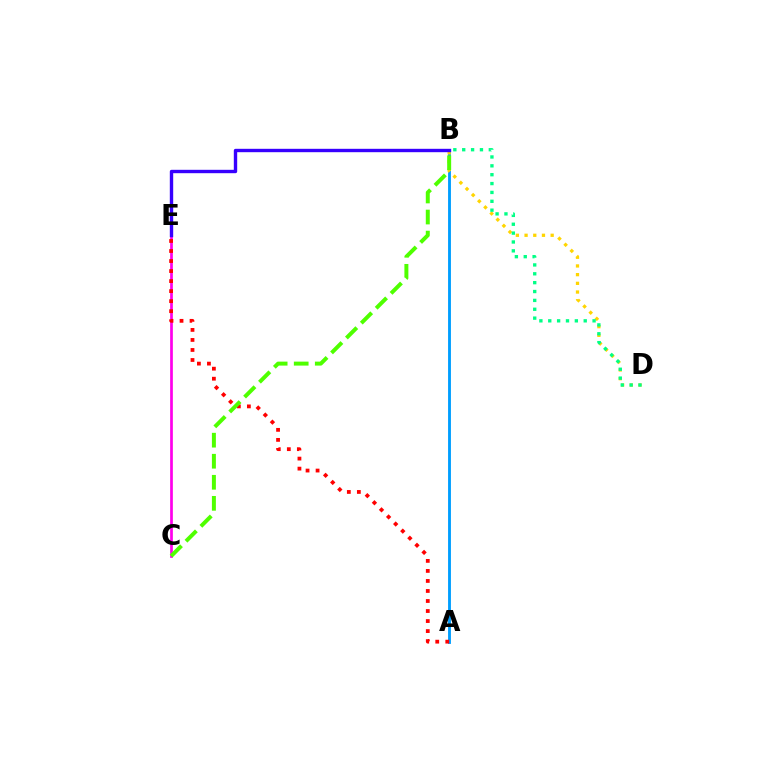{('C', 'E'): [{'color': '#ff00ed', 'line_style': 'solid', 'thickness': 1.95}], ('A', 'B'): [{'color': '#009eff', 'line_style': 'solid', 'thickness': 2.06}], ('B', 'D'): [{'color': '#ffd500', 'line_style': 'dotted', 'thickness': 2.36}, {'color': '#00ff86', 'line_style': 'dotted', 'thickness': 2.41}], ('A', 'E'): [{'color': '#ff0000', 'line_style': 'dotted', 'thickness': 2.72}], ('B', 'E'): [{'color': '#3700ff', 'line_style': 'solid', 'thickness': 2.43}], ('B', 'C'): [{'color': '#4fff00', 'line_style': 'dashed', 'thickness': 2.86}]}